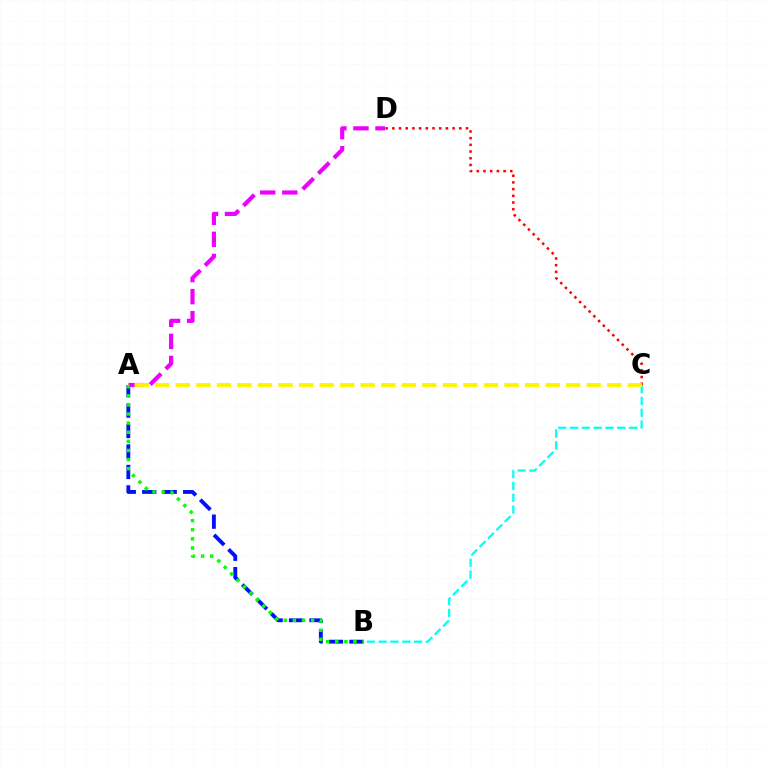{('A', 'D'): [{'color': '#ee00ff', 'line_style': 'dashed', 'thickness': 3.0}], ('A', 'B'): [{'color': '#0010ff', 'line_style': 'dashed', 'thickness': 2.78}, {'color': '#08ff00', 'line_style': 'dotted', 'thickness': 2.47}], ('B', 'C'): [{'color': '#00fff6', 'line_style': 'dashed', 'thickness': 1.6}], ('C', 'D'): [{'color': '#ff0000', 'line_style': 'dotted', 'thickness': 1.82}], ('A', 'C'): [{'color': '#fcf500', 'line_style': 'dashed', 'thickness': 2.79}]}